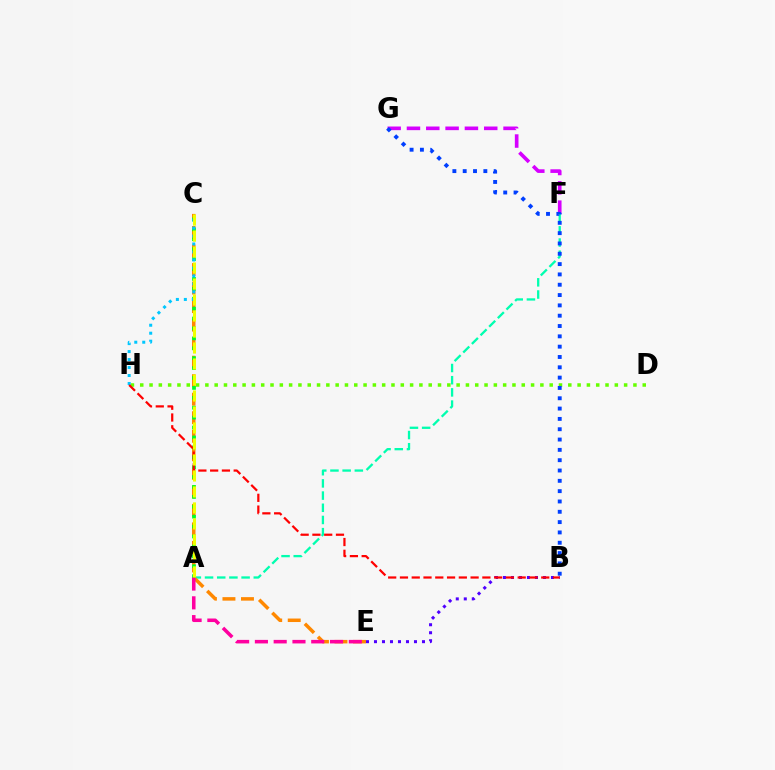{('A', 'F'): [{'color': '#00ffaf', 'line_style': 'dashed', 'thickness': 1.66}], ('C', 'E'): [{'color': '#ff8800', 'line_style': 'dashed', 'thickness': 2.52}], ('F', 'G'): [{'color': '#d600ff', 'line_style': 'dashed', 'thickness': 2.62}], ('B', 'E'): [{'color': '#4f00ff', 'line_style': 'dotted', 'thickness': 2.17}], ('A', 'C'): [{'color': '#00ff27', 'line_style': 'dotted', 'thickness': 2.69}, {'color': '#eeff00', 'line_style': 'dashed', 'thickness': 2.17}], ('D', 'H'): [{'color': '#66ff00', 'line_style': 'dotted', 'thickness': 2.53}], ('B', 'G'): [{'color': '#003fff', 'line_style': 'dotted', 'thickness': 2.8}], ('C', 'H'): [{'color': '#00c7ff', 'line_style': 'dotted', 'thickness': 2.17}], ('A', 'E'): [{'color': '#ff00a0', 'line_style': 'dashed', 'thickness': 2.55}], ('B', 'H'): [{'color': '#ff0000', 'line_style': 'dashed', 'thickness': 1.6}]}